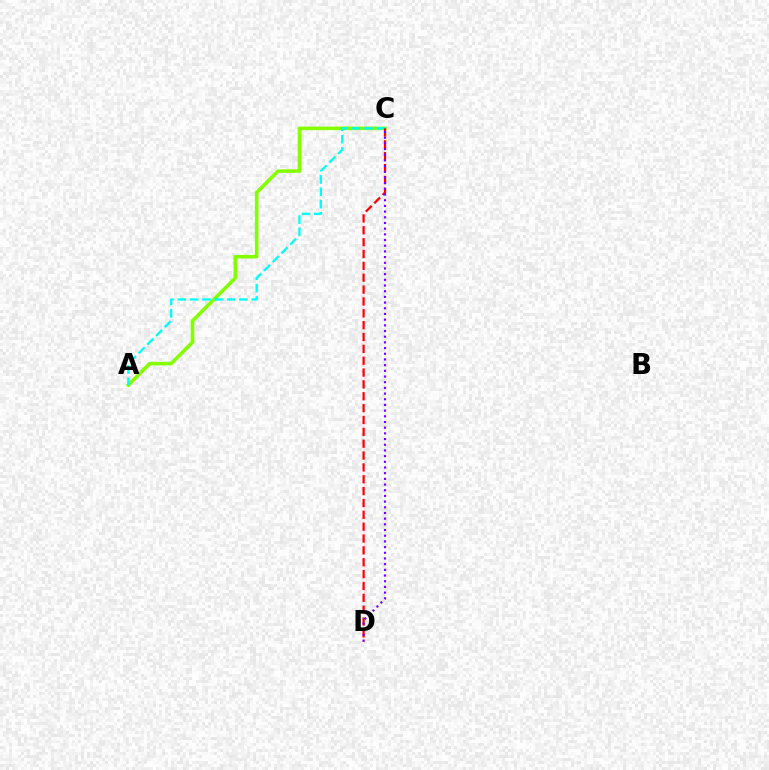{('A', 'C'): [{'color': '#84ff00', 'line_style': 'solid', 'thickness': 2.56}, {'color': '#00fff6', 'line_style': 'dashed', 'thickness': 1.67}], ('C', 'D'): [{'color': '#ff0000', 'line_style': 'dashed', 'thickness': 1.61}, {'color': '#7200ff', 'line_style': 'dotted', 'thickness': 1.54}]}